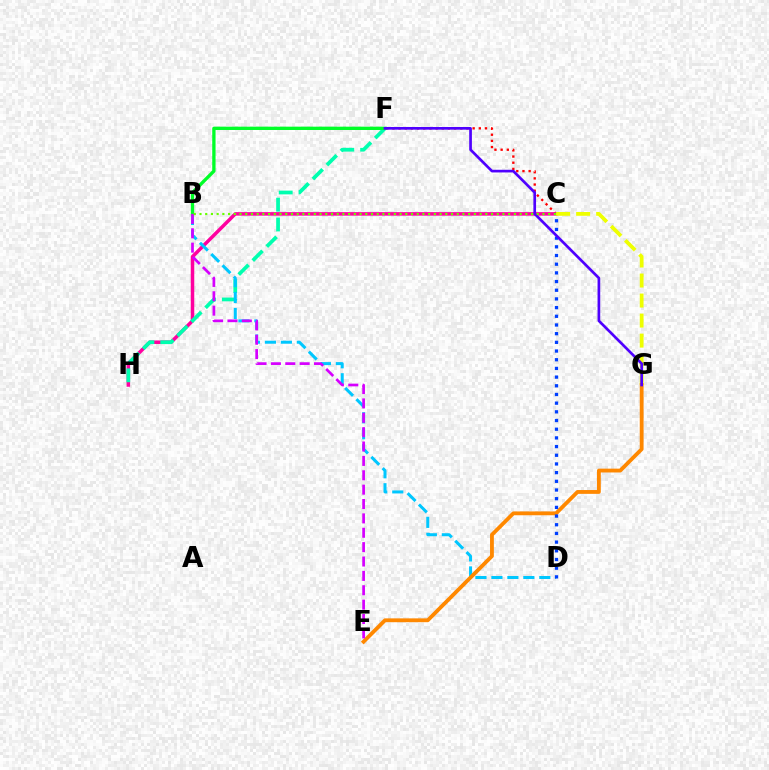{('C', 'F'): [{'color': '#ff0000', 'line_style': 'dotted', 'thickness': 1.68}], ('C', 'H'): [{'color': '#ff00a0', 'line_style': 'solid', 'thickness': 2.53}], ('F', 'H'): [{'color': '#00ffaf', 'line_style': 'dashed', 'thickness': 2.69}], ('C', 'G'): [{'color': '#eeff00', 'line_style': 'dashed', 'thickness': 2.72}], ('B', 'D'): [{'color': '#00c7ff', 'line_style': 'dashed', 'thickness': 2.17}], ('E', 'G'): [{'color': '#ff8800', 'line_style': 'solid', 'thickness': 2.75}], ('C', 'D'): [{'color': '#003fff', 'line_style': 'dotted', 'thickness': 2.36}], ('B', 'F'): [{'color': '#00ff27', 'line_style': 'solid', 'thickness': 2.39}], ('F', 'G'): [{'color': '#4f00ff', 'line_style': 'solid', 'thickness': 1.93}], ('B', 'E'): [{'color': '#d600ff', 'line_style': 'dashed', 'thickness': 1.95}], ('B', 'C'): [{'color': '#66ff00', 'line_style': 'dotted', 'thickness': 1.55}]}